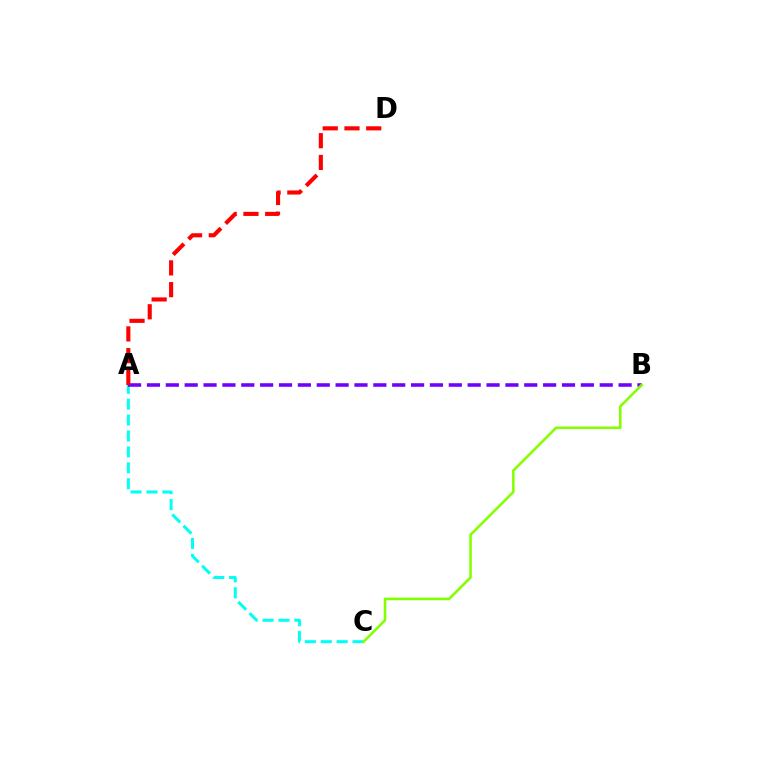{('A', 'C'): [{'color': '#00fff6', 'line_style': 'dashed', 'thickness': 2.16}], ('A', 'B'): [{'color': '#7200ff', 'line_style': 'dashed', 'thickness': 2.56}], ('A', 'D'): [{'color': '#ff0000', 'line_style': 'dashed', 'thickness': 2.96}], ('B', 'C'): [{'color': '#84ff00', 'line_style': 'solid', 'thickness': 1.86}]}